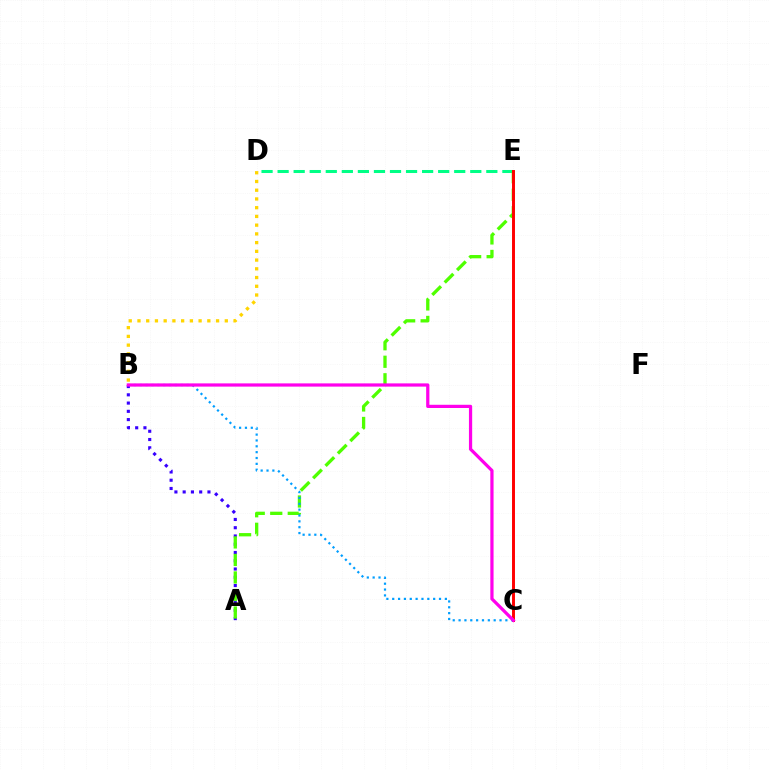{('D', 'E'): [{'color': '#00ff86', 'line_style': 'dashed', 'thickness': 2.18}], ('B', 'D'): [{'color': '#ffd500', 'line_style': 'dotted', 'thickness': 2.37}], ('A', 'B'): [{'color': '#3700ff', 'line_style': 'dotted', 'thickness': 2.24}], ('A', 'E'): [{'color': '#4fff00', 'line_style': 'dashed', 'thickness': 2.38}], ('C', 'E'): [{'color': '#ff0000', 'line_style': 'solid', 'thickness': 2.12}], ('B', 'C'): [{'color': '#009eff', 'line_style': 'dotted', 'thickness': 1.59}, {'color': '#ff00ed', 'line_style': 'solid', 'thickness': 2.32}]}